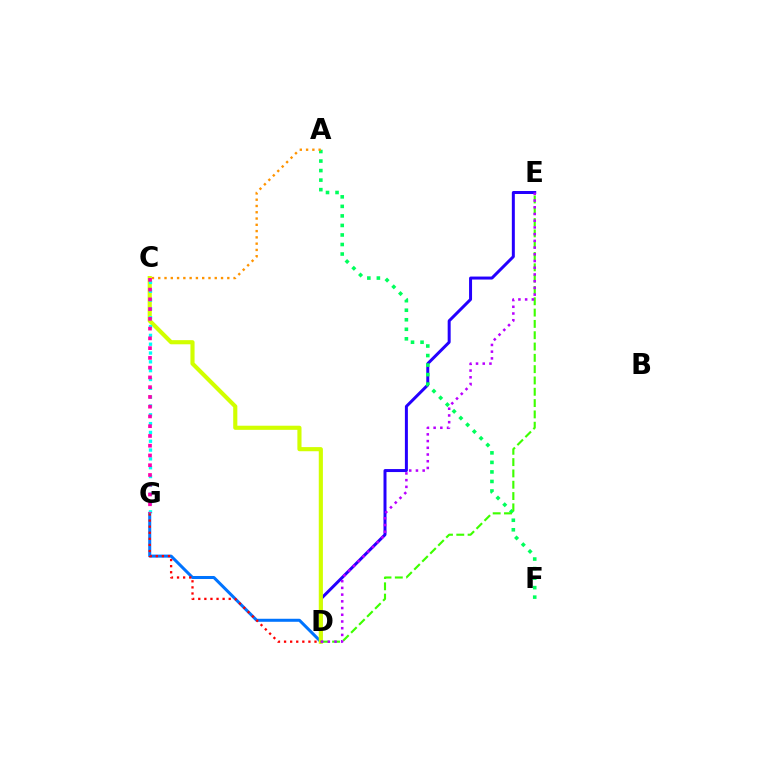{('D', 'G'): [{'color': '#0074ff', 'line_style': 'solid', 'thickness': 2.17}, {'color': '#ff0000', 'line_style': 'dotted', 'thickness': 1.65}], ('D', 'E'): [{'color': '#2500ff', 'line_style': 'solid', 'thickness': 2.15}, {'color': '#3dff00', 'line_style': 'dashed', 'thickness': 1.54}, {'color': '#b900ff', 'line_style': 'dotted', 'thickness': 1.82}], ('C', 'D'): [{'color': '#d1ff00', 'line_style': 'solid', 'thickness': 2.98}], ('C', 'G'): [{'color': '#00fff6', 'line_style': 'dotted', 'thickness': 2.4}, {'color': '#ff00ac', 'line_style': 'dotted', 'thickness': 2.65}], ('A', 'F'): [{'color': '#00ff5c', 'line_style': 'dotted', 'thickness': 2.59}], ('A', 'C'): [{'color': '#ff9400', 'line_style': 'dotted', 'thickness': 1.71}]}